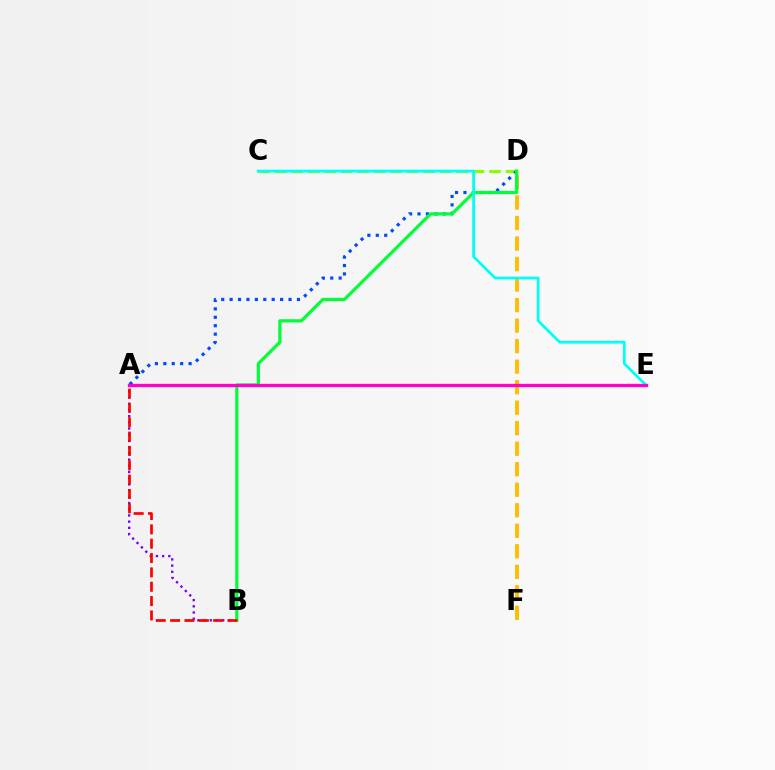{('C', 'D'): [{'color': '#84ff00', 'line_style': 'dashed', 'thickness': 2.24}], ('D', 'F'): [{'color': '#ffbd00', 'line_style': 'dashed', 'thickness': 2.79}], ('A', 'D'): [{'color': '#004bff', 'line_style': 'dotted', 'thickness': 2.29}], ('A', 'B'): [{'color': '#7200ff', 'line_style': 'dotted', 'thickness': 1.69}, {'color': '#ff0000', 'line_style': 'dashed', 'thickness': 1.95}], ('B', 'D'): [{'color': '#00ff39', 'line_style': 'solid', 'thickness': 2.31}], ('C', 'E'): [{'color': '#00fff6', 'line_style': 'solid', 'thickness': 1.99}], ('A', 'E'): [{'color': '#ff00cf', 'line_style': 'solid', 'thickness': 2.36}]}